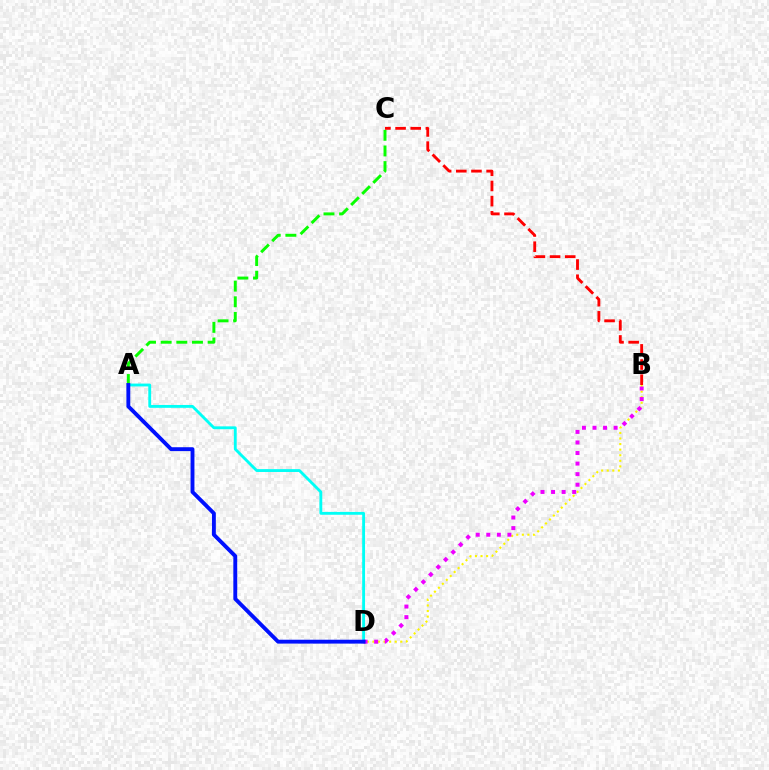{('A', 'D'): [{'color': '#00fff6', 'line_style': 'solid', 'thickness': 2.05}, {'color': '#0010ff', 'line_style': 'solid', 'thickness': 2.79}], ('A', 'C'): [{'color': '#08ff00', 'line_style': 'dashed', 'thickness': 2.13}], ('B', 'D'): [{'color': '#fcf500', 'line_style': 'dotted', 'thickness': 1.51}, {'color': '#ee00ff', 'line_style': 'dotted', 'thickness': 2.87}], ('B', 'C'): [{'color': '#ff0000', 'line_style': 'dashed', 'thickness': 2.06}]}